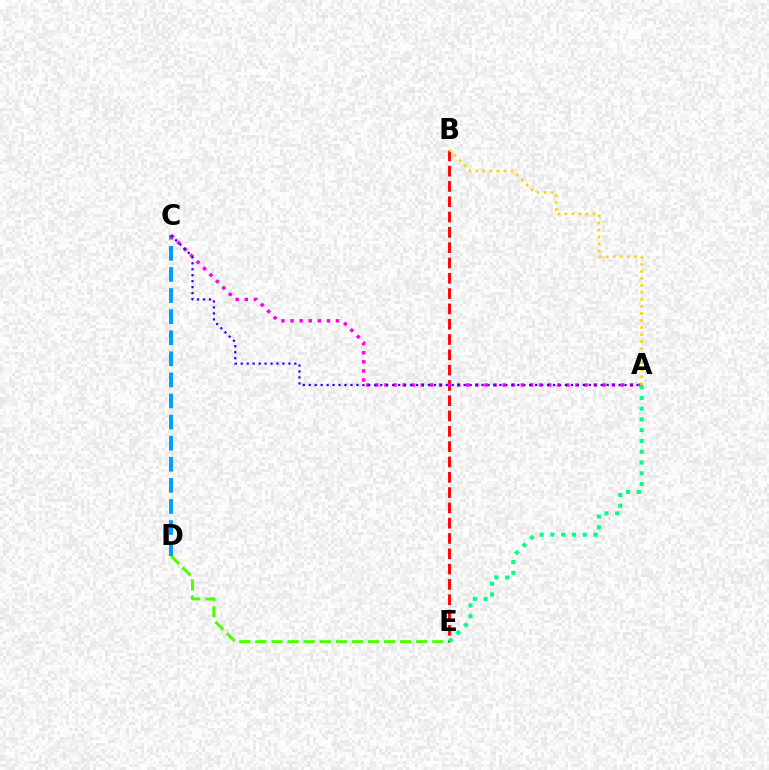{('D', 'E'): [{'color': '#4fff00', 'line_style': 'dashed', 'thickness': 2.18}], ('C', 'D'): [{'color': '#009eff', 'line_style': 'dashed', 'thickness': 2.87}], ('B', 'E'): [{'color': '#ff0000', 'line_style': 'dashed', 'thickness': 2.08}], ('A', 'C'): [{'color': '#ff00ed', 'line_style': 'dotted', 'thickness': 2.47}, {'color': '#3700ff', 'line_style': 'dotted', 'thickness': 1.62}], ('A', 'B'): [{'color': '#ffd500', 'line_style': 'dotted', 'thickness': 1.91}], ('A', 'E'): [{'color': '#00ff86', 'line_style': 'dotted', 'thickness': 2.93}]}